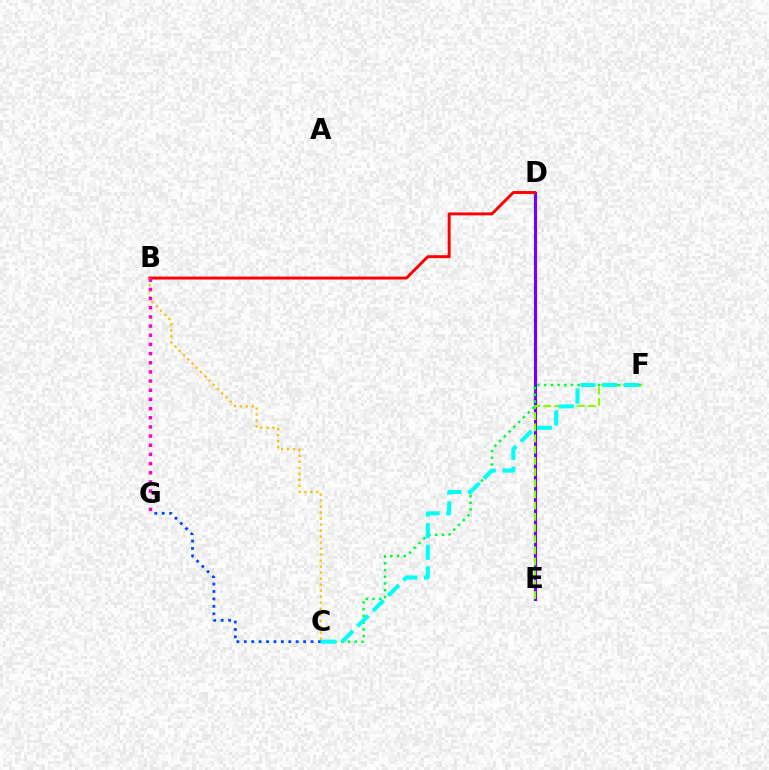{('D', 'E'): [{'color': '#7200ff', 'line_style': 'solid', 'thickness': 2.24}], ('E', 'F'): [{'color': '#84ff00', 'line_style': 'dashed', 'thickness': 1.52}], ('C', 'F'): [{'color': '#00ff39', 'line_style': 'dotted', 'thickness': 1.83}, {'color': '#00fff6', 'line_style': 'dashed', 'thickness': 2.94}], ('C', 'G'): [{'color': '#004bff', 'line_style': 'dotted', 'thickness': 2.01}], ('B', 'D'): [{'color': '#ff0000', 'line_style': 'solid', 'thickness': 2.11}], ('B', 'C'): [{'color': '#ffbd00', 'line_style': 'dotted', 'thickness': 1.63}], ('B', 'G'): [{'color': '#ff00cf', 'line_style': 'dotted', 'thickness': 2.49}]}